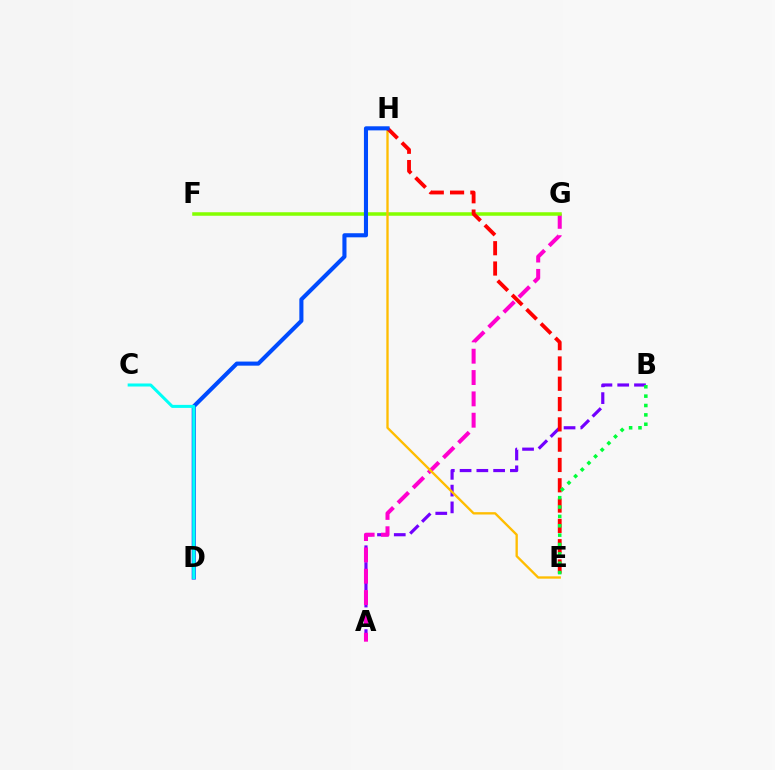{('A', 'B'): [{'color': '#7200ff', 'line_style': 'dashed', 'thickness': 2.28}], ('A', 'G'): [{'color': '#ff00cf', 'line_style': 'dashed', 'thickness': 2.9}], ('F', 'G'): [{'color': '#84ff00', 'line_style': 'solid', 'thickness': 2.53}], ('E', 'H'): [{'color': '#ffbd00', 'line_style': 'solid', 'thickness': 1.68}, {'color': '#ff0000', 'line_style': 'dashed', 'thickness': 2.76}], ('D', 'H'): [{'color': '#004bff', 'line_style': 'solid', 'thickness': 2.95}], ('C', 'D'): [{'color': '#00fff6', 'line_style': 'solid', 'thickness': 2.18}], ('B', 'E'): [{'color': '#00ff39', 'line_style': 'dotted', 'thickness': 2.55}]}